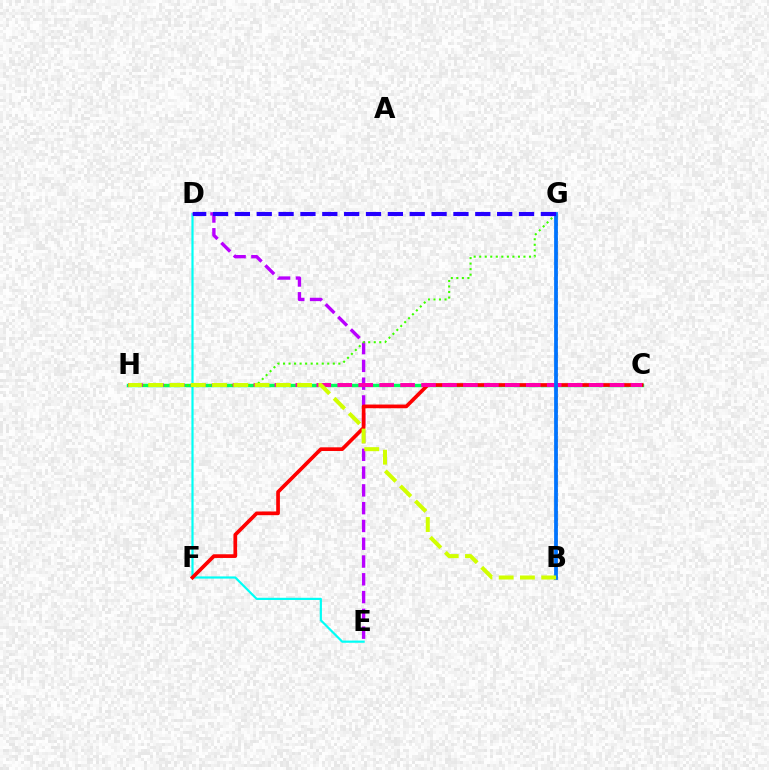{('D', 'E'): [{'color': '#00fff6', 'line_style': 'solid', 'thickness': 1.58}, {'color': '#b900ff', 'line_style': 'dashed', 'thickness': 2.42}], ('C', 'H'): [{'color': '#00ff5c', 'line_style': 'solid', 'thickness': 2.45}, {'color': '#ff00ac', 'line_style': 'dashed', 'thickness': 2.85}], ('B', 'G'): [{'color': '#ff9400', 'line_style': 'dotted', 'thickness': 1.96}, {'color': '#0074ff', 'line_style': 'solid', 'thickness': 2.71}], ('C', 'F'): [{'color': '#ff0000', 'line_style': 'solid', 'thickness': 2.66}], ('G', 'H'): [{'color': '#3dff00', 'line_style': 'dotted', 'thickness': 1.5}], ('D', 'G'): [{'color': '#2500ff', 'line_style': 'dashed', 'thickness': 2.97}], ('B', 'H'): [{'color': '#d1ff00', 'line_style': 'dashed', 'thickness': 2.89}]}